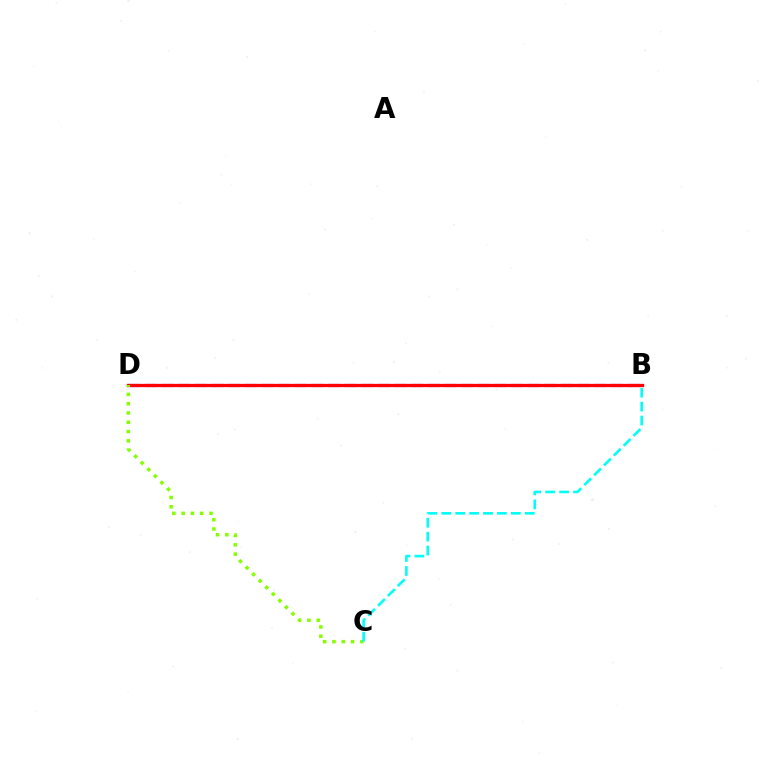{('B', 'D'): [{'color': '#7200ff', 'line_style': 'dashed', 'thickness': 2.26}, {'color': '#ff0000', 'line_style': 'solid', 'thickness': 2.37}], ('C', 'D'): [{'color': '#84ff00', 'line_style': 'dotted', 'thickness': 2.52}], ('B', 'C'): [{'color': '#00fff6', 'line_style': 'dashed', 'thickness': 1.89}]}